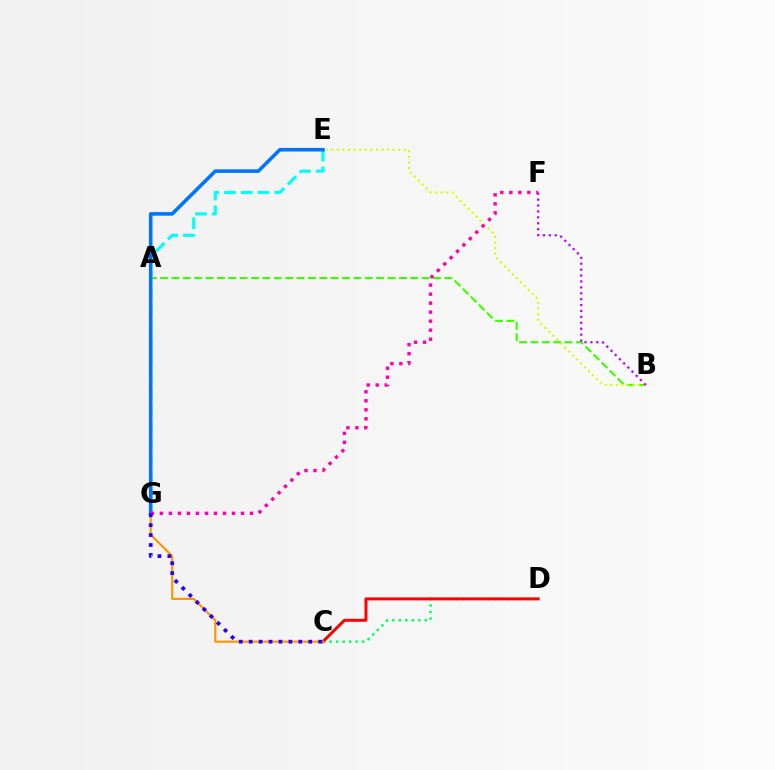{('C', 'D'): [{'color': '#00ff5c', 'line_style': 'dotted', 'thickness': 1.77}, {'color': '#ff0000', 'line_style': 'solid', 'thickness': 2.14}], ('A', 'B'): [{'color': '#3dff00', 'line_style': 'dashed', 'thickness': 1.54}], ('B', 'E'): [{'color': '#d1ff00', 'line_style': 'dotted', 'thickness': 1.52}], ('E', 'G'): [{'color': '#00fff6', 'line_style': 'dashed', 'thickness': 2.28}, {'color': '#0074ff', 'line_style': 'solid', 'thickness': 2.58}], ('C', 'G'): [{'color': '#ff9400', 'line_style': 'solid', 'thickness': 1.54}, {'color': '#2500ff', 'line_style': 'dotted', 'thickness': 2.7}], ('F', 'G'): [{'color': '#ff00ac', 'line_style': 'dotted', 'thickness': 2.45}], ('B', 'F'): [{'color': '#b900ff', 'line_style': 'dotted', 'thickness': 1.61}]}